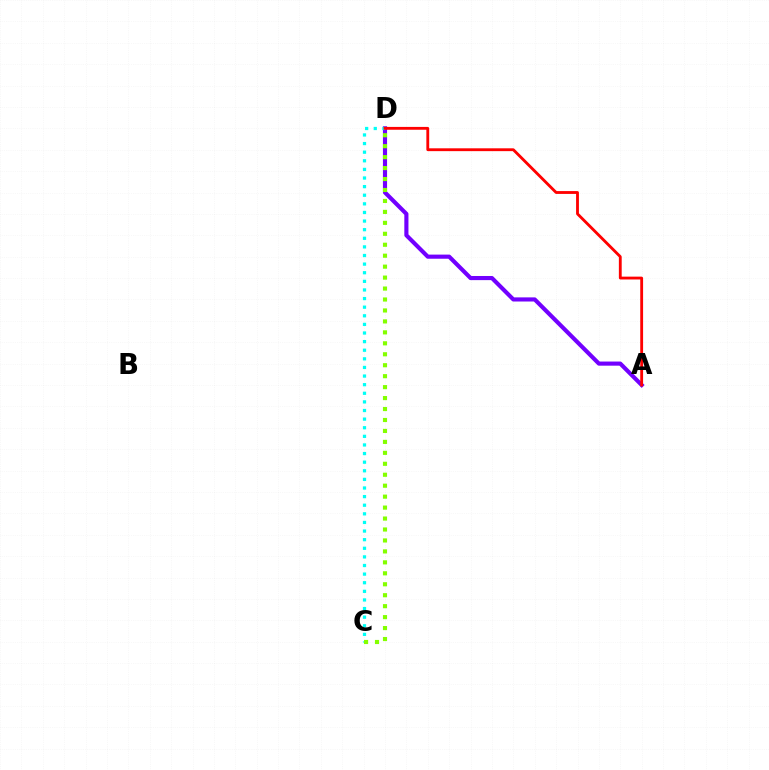{('A', 'D'): [{'color': '#7200ff', 'line_style': 'solid', 'thickness': 2.97}, {'color': '#ff0000', 'line_style': 'solid', 'thickness': 2.04}], ('C', 'D'): [{'color': '#00fff6', 'line_style': 'dotted', 'thickness': 2.34}, {'color': '#84ff00', 'line_style': 'dotted', 'thickness': 2.98}]}